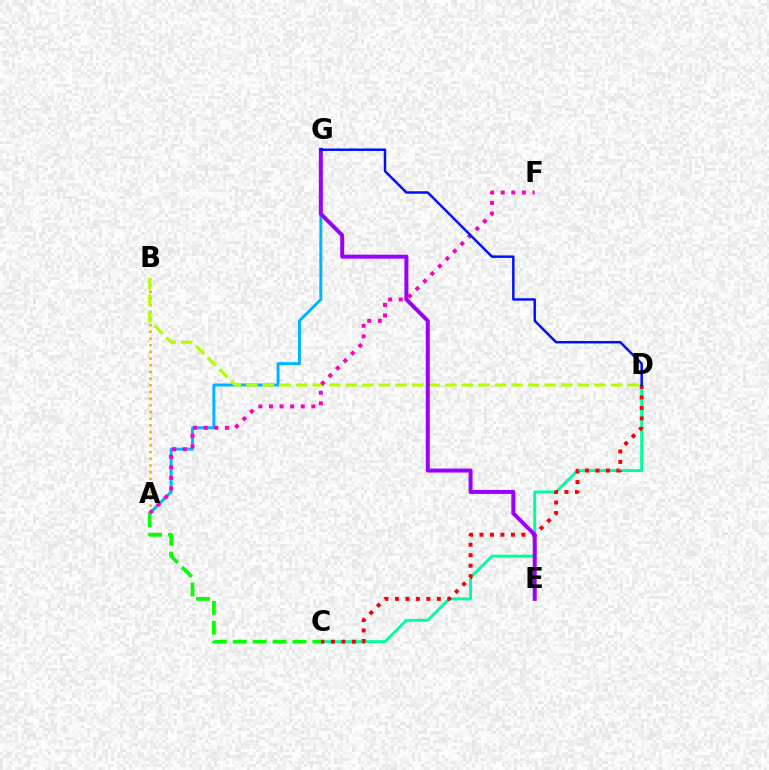{('C', 'D'): [{'color': '#00ff9d', 'line_style': 'solid', 'thickness': 2.1}, {'color': '#ff0000', 'line_style': 'dotted', 'thickness': 2.85}], ('A', 'G'): [{'color': '#00b5ff', 'line_style': 'solid', 'thickness': 2.11}], ('A', 'B'): [{'color': '#ffa500', 'line_style': 'dotted', 'thickness': 1.81}], ('B', 'D'): [{'color': '#b3ff00', 'line_style': 'dashed', 'thickness': 2.25}], ('A', 'F'): [{'color': '#ff00bd', 'line_style': 'dotted', 'thickness': 2.88}], ('E', 'G'): [{'color': '#9b00ff', 'line_style': 'solid', 'thickness': 2.87}], ('A', 'C'): [{'color': '#08ff00', 'line_style': 'dashed', 'thickness': 2.7}], ('D', 'G'): [{'color': '#0010ff', 'line_style': 'solid', 'thickness': 1.78}]}